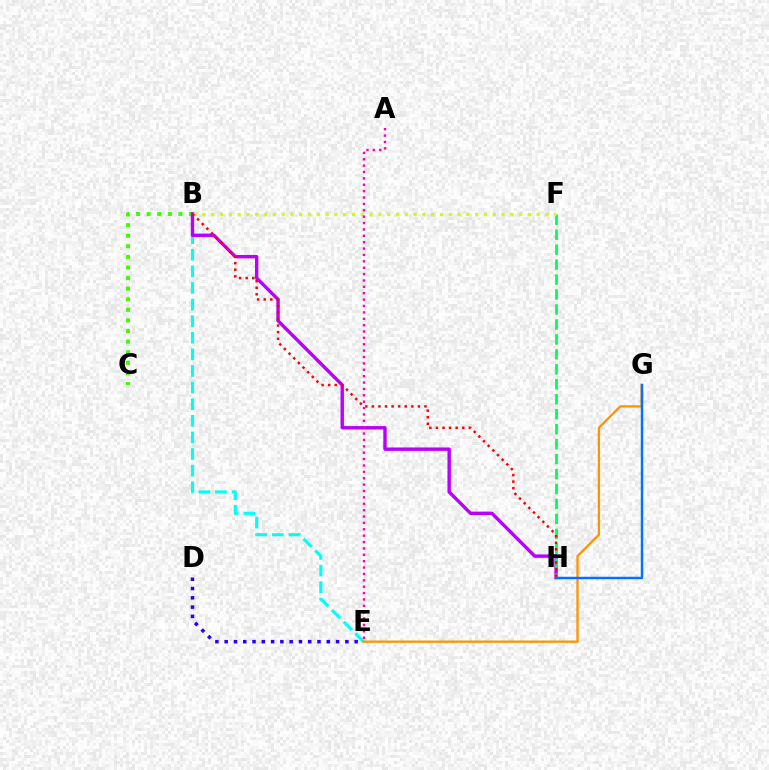{('B', 'C'): [{'color': '#3dff00', 'line_style': 'dotted', 'thickness': 2.88}], ('B', 'E'): [{'color': '#00fff6', 'line_style': 'dashed', 'thickness': 2.26}], ('B', 'H'): [{'color': '#b900ff', 'line_style': 'solid', 'thickness': 2.45}, {'color': '#ff0000', 'line_style': 'dotted', 'thickness': 1.79}], ('F', 'H'): [{'color': '#00ff5c', 'line_style': 'dashed', 'thickness': 2.03}], ('B', 'F'): [{'color': '#d1ff00', 'line_style': 'dotted', 'thickness': 2.39}], ('D', 'E'): [{'color': '#2500ff', 'line_style': 'dotted', 'thickness': 2.52}], ('E', 'G'): [{'color': '#ff9400', 'line_style': 'solid', 'thickness': 1.66}], ('G', 'H'): [{'color': '#0074ff', 'line_style': 'solid', 'thickness': 1.77}], ('A', 'E'): [{'color': '#ff00ac', 'line_style': 'dotted', 'thickness': 1.73}]}